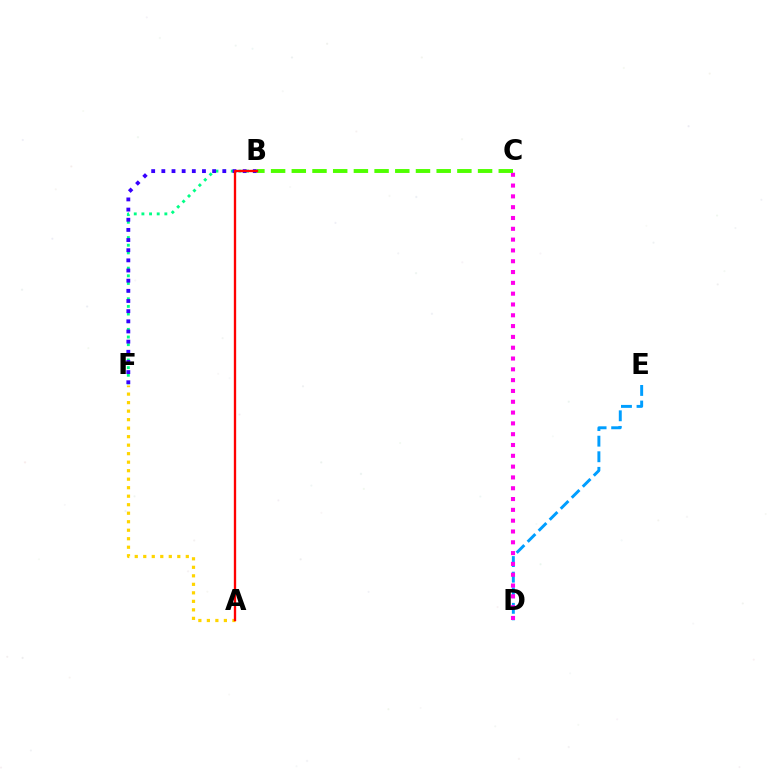{('A', 'F'): [{'color': '#ffd500', 'line_style': 'dotted', 'thickness': 2.31}], ('B', 'F'): [{'color': '#00ff86', 'line_style': 'dotted', 'thickness': 2.08}, {'color': '#3700ff', 'line_style': 'dotted', 'thickness': 2.76}], ('D', 'E'): [{'color': '#009eff', 'line_style': 'dashed', 'thickness': 2.12}], ('C', 'D'): [{'color': '#ff00ed', 'line_style': 'dotted', 'thickness': 2.94}], ('B', 'C'): [{'color': '#4fff00', 'line_style': 'dashed', 'thickness': 2.81}], ('A', 'B'): [{'color': '#ff0000', 'line_style': 'solid', 'thickness': 1.68}]}